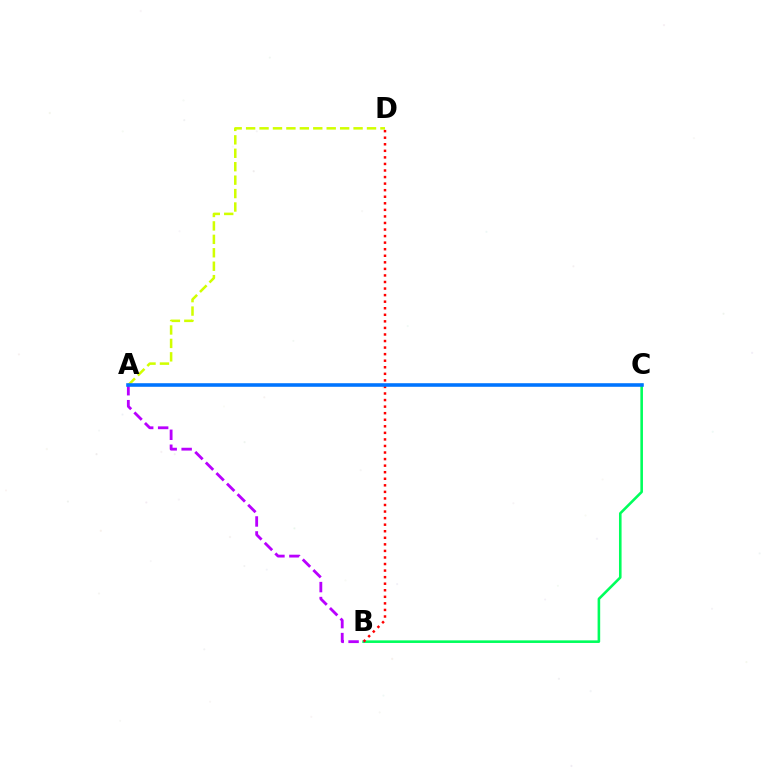{('A', 'D'): [{'color': '#d1ff00', 'line_style': 'dashed', 'thickness': 1.82}], ('B', 'C'): [{'color': '#00ff5c', 'line_style': 'solid', 'thickness': 1.86}], ('B', 'D'): [{'color': '#ff0000', 'line_style': 'dotted', 'thickness': 1.78}], ('A', 'B'): [{'color': '#b900ff', 'line_style': 'dashed', 'thickness': 2.03}], ('A', 'C'): [{'color': '#0074ff', 'line_style': 'solid', 'thickness': 2.58}]}